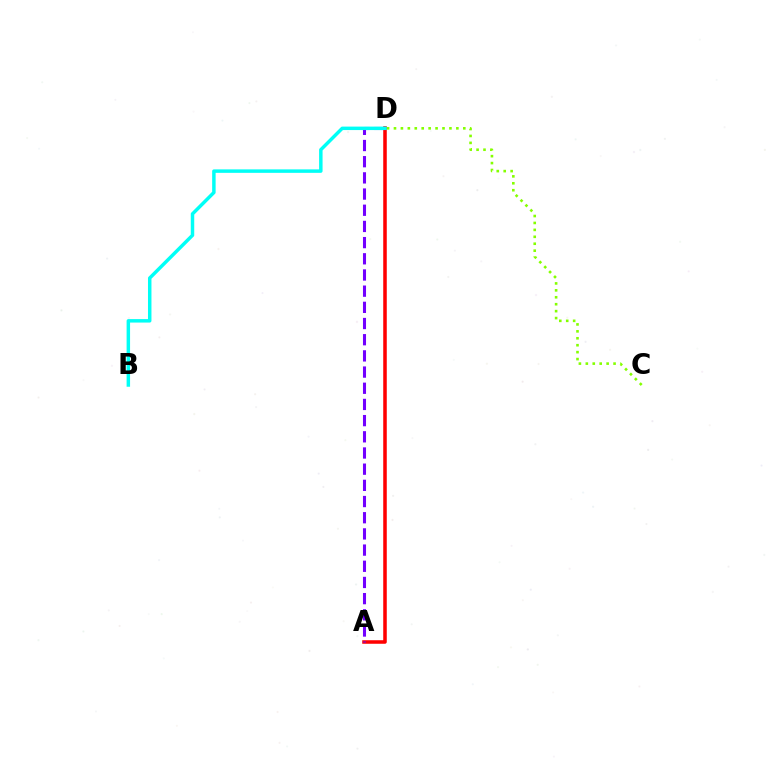{('A', 'D'): [{'color': '#ff0000', 'line_style': 'solid', 'thickness': 2.55}, {'color': '#7200ff', 'line_style': 'dashed', 'thickness': 2.2}], ('C', 'D'): [{'color': '#84ff00', 'line_style': 'dotted', 'thickness': 1.88}], ('B', 'D'): [{'color': '#00fff6', 'line_style': 'solid', 'thickness': 2.5}]}